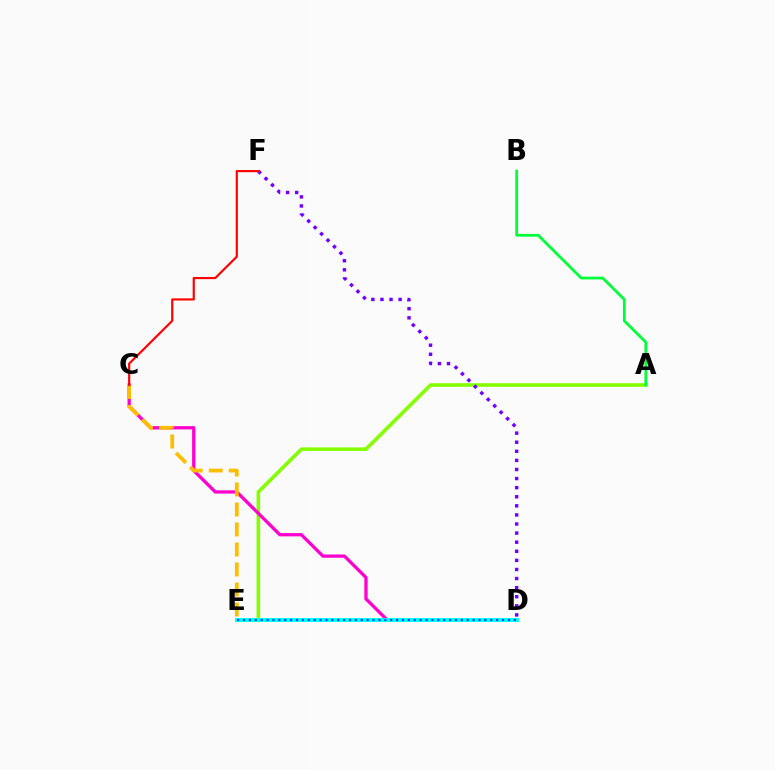{('A', 'E'): [{'color': '#84ff00', 'line_style': 'solid', 'thickness': 2.59}], ('C', 'D'): [{'color': '#ff00cf', 'line_style': 'solid', 'thickness': 2.36}], ('A', 'B'): [{'color': '#00ff39', 'line_style': 'solid', 'thickness': 2.01}], ('C', 'E'): [{'color': '#ffbd00', 'line_style': 'dashed', 'thickness': 2.72}], ('D', 'E'): [{'color': '#00fff6', 'line_style': 'solid', 'thickness': 2.9}, {'color': '#004bff', 'line_style': 'dotted', 'thickness': 1.6}], ('D', 'F'): [{'color': '#7200ff', 'line_style': 'dotted', 'thickness': 2.47}], ('C', 'F'): [{'color': '#ff0000', 'line_style': 'solid', 'thickness': 1.56}]}